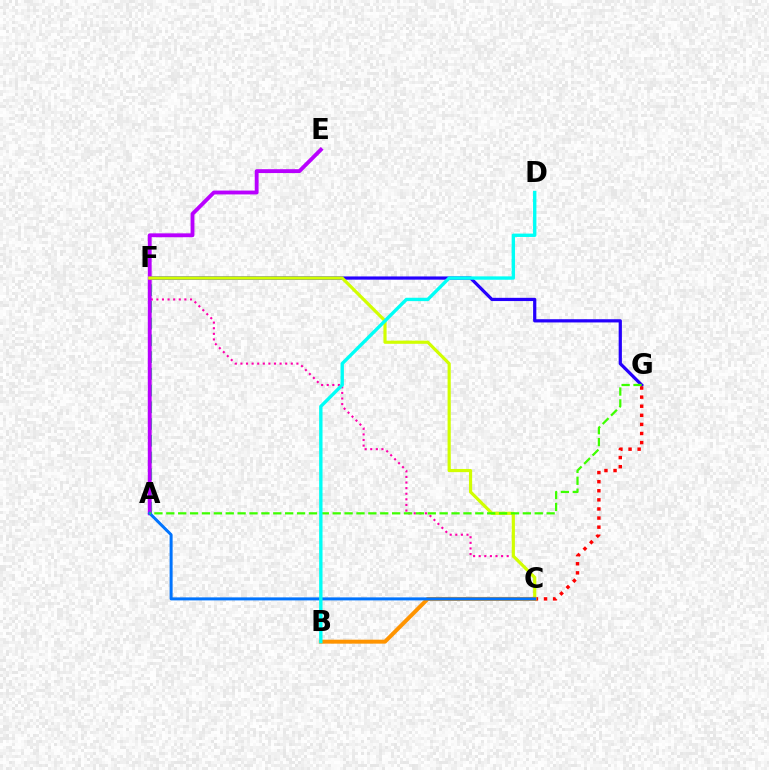{('A', 'F'): [{'color': '#00ff5c', 'line_style': 'dashed', 'thickness': 2.27}], ('C', 'F'): [{'color': '#ff00ac', 'line_style': 'dotted', 'thickness': 1.52}, {'color': '#d1ff00', 'line_style': 'solid', 'thickness': 2.28}], ('F', 'G'): [{'color': '#2500ff', 'line_style': 'solid', 'thickness': 2.32}], ('C', 'G'): [{'color': '#ff0000', 'line_style': 'dotted', 'thickness': 2.47}], ('A', 'E'): [{'color': '#b900ff', 'line_style': 'solid', 'thickness': 2.77}], ('B', 'C'): [{'color': '#ff9400', 'line_style': 'solid', 'thickness': 2.86}], ('A', 'C'): [{'color': '#0074ff', 'line_style': 'solid', 'thickness': 2.16}], ('A', 'G'): [{'color': '#3dff00', 'line_style': 'dashed', 'thickness': 1.61}], ('B', 'D'): [{'color': '#00fff6', 'line_style': 'solid', 'thickness': 2.42}]}